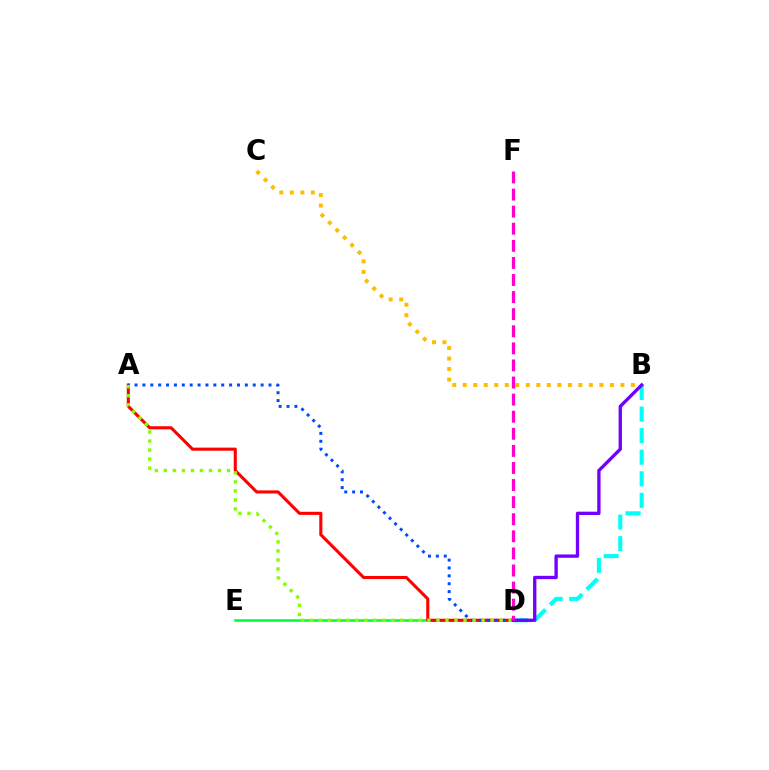{('B', 'D'): [{'color': '#00fff6', 'line_style': 'dashed', 'thickness': 2.93}, {'color': '#7200ff', 'line_style': 'solid', 'thickness': 2.4}], ('B', 'C'): [{'color': '#ffbd00', 'line_style': 'dotted', 'thickness': 2.86}], ('D', 'E'): [{'color': '#00ff39', 'line_style': 'solid', 'thickness': 1.87}], ('A', 'D'): [{'color': '#ff0000', 'line_style': 'solid', 'thickness': 2.22}, {'color': '#004bff', 'line_style': 'dotted', 'thickness': 2.14}, {'color': '#84ff00', 'line_style': 'dotted', 'thickness': 2.45}], ('D', 'F'): [{'color': '#ff00cf', 'line_style': 'dashed', 'thickness': 2.32}]}